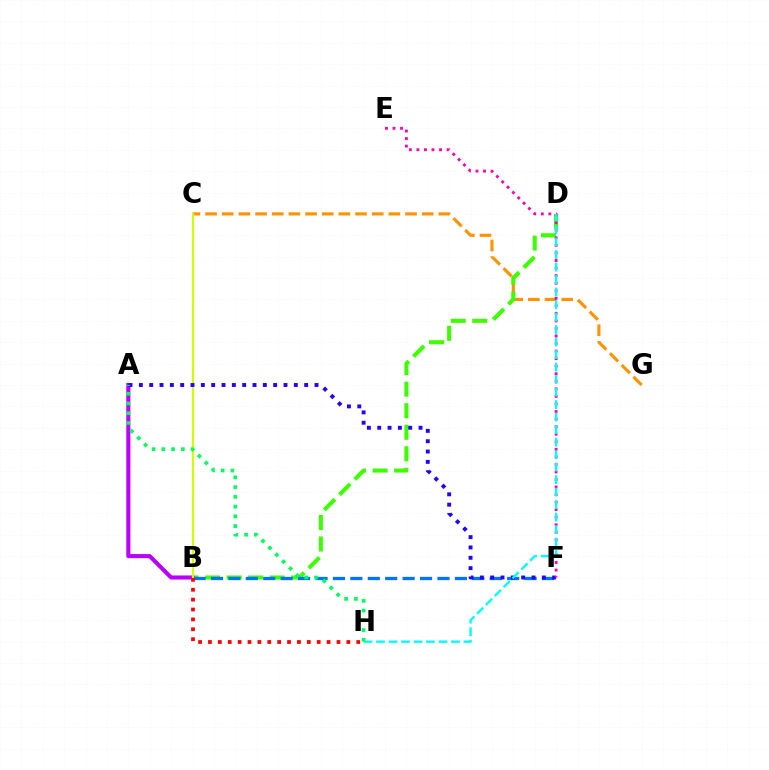{('C', 'G'): [{'color': '#ff9400', 'line_style': 'dashed', 'thickness': 2.26}], ('B', 'D'): [{'color': '#3dff00', 'line_style': 'dashed', 'thickness': 2.93}], ('B', 'F'): [{'color': '#0074ff', 'line_style': 'dashed', 'thickness': 2.37}], ('A', 'B'): [{'color': '#b900ff', 'line_style': 'solid', 'thickness': 2.94}], ('B', 'C'): [{'color': '#d1ff00', 'line_style': 'solid', 'thickness': 1.55}], ('A', 'F'): [{'color': '#2500ff', 'line_style': 'dotted', 'thickness': 2.81}], ('E', 'F'): [{'color': '#ff00ac', 'line_style': 'dotted', 'thickness': 2.05}], ('B', 'H'): [{'color': '#ff0000', 'line_style': 'dotted', 'thickness': 2.69}], ('D', 'H'): [{'color': '#00fff6', 'line_style': 'dashed', 'thickness': 1.7}], ('A', 'H'): [{'color': '#00ff5c', 'line_style': 'dotted', 'thickness': 2.65}]}